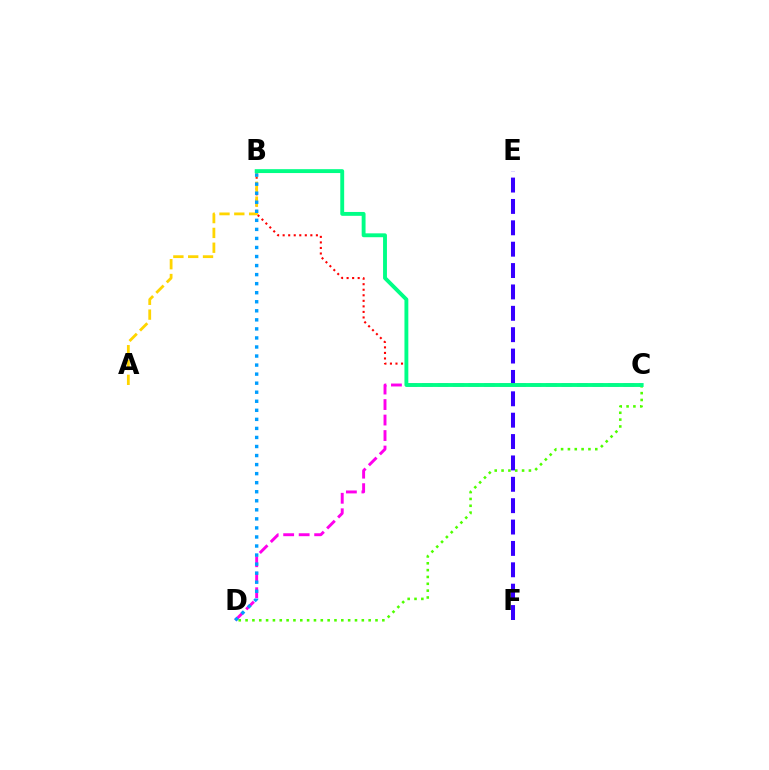{('C', 'D'): [{'color': '#ff00ed', 'line_style': 'dashed', 'thickness': 2.11}, {'color': '#4fff00', 'line_style': 'dotted', 'thickness': 1.86}], ('B', 'C'): [{'color': '#ff0000', 'line_style': 'dotted', 'thickness': 1.51}, {'color': '#00ff86', 'line_style': 'solid', 'thickness': 2.79}], ('A', 'B'): [{'color': '#ffd500', 'line_style': 'dashed', 'thickness': 2.01}], ('B', 'D'): [{'color': '#009eff', 'line_style': 'dotted', 'thickness': 2.46}], ('E', 'F'): [{'color': '#3700ff', 'line_style': 'dashed', 'thickness': 2.9}]}